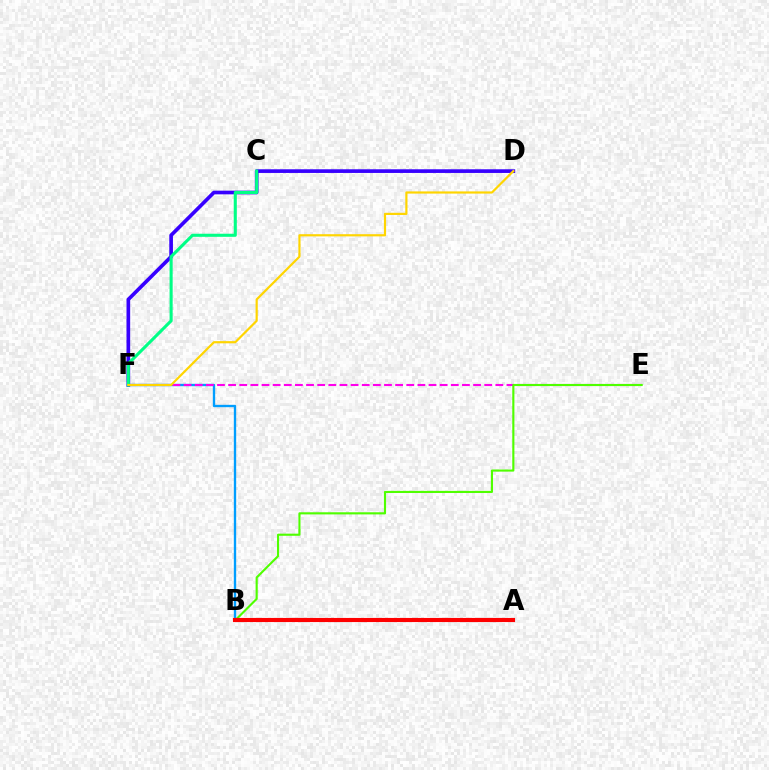{('D', 'F'): [{'color': '#3700ff', 'line_style': 'solid', 'thickness': 2.64}, {'color': '#ffd500', 'line_style': 'solid', 'thickness': 1.57}], ('B', 'F'): [{'color': '#009eff', 'line_style': 'solid', 'thickness': 1.69}], ('E', 'F'): [{'color': '#ff00ed', 'line_style': 'dashed', 'thickness': 1.51}], ('B', 'E'): [{'color': '#4fff00', 'line_style': 'solid', 'thickness': 1.53}], ('C', 'F'): [{'color': '#00ff86', 'line_style': 'solid', 'thickness': 2.22}], ('A', 'B'): [{'color': '#ff0000', 'line_style': 'solid', 'thickness': 2.96}]}